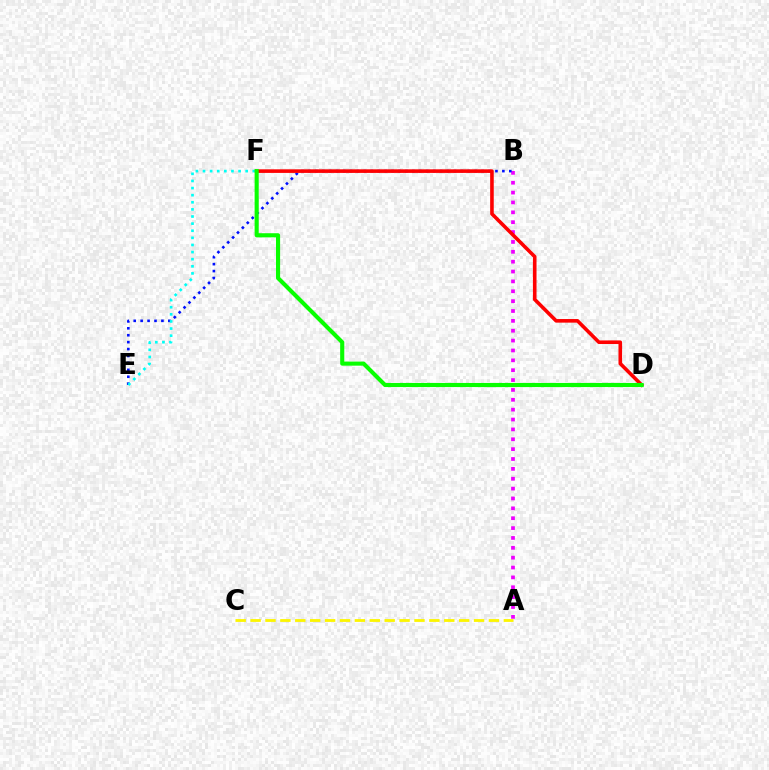{('A', 'B'): [{'color': '#ee00ff', 'line_style': 'dotted', 'thickness': 2.68}], ('B', 'E'): [{'color': '#0010ff', 'line_style': 'dotted', 'thickness': 1.88}], ('A', 'C'): [{'color': '#fcf500', 'line_style': 'dashed', 'thickness': 2.02}], ('E', 'F'): [{'color': '#00fff6', 'line_style': 'dotted', 'thickness': 1.93}], ('D', 'F'): [{'color': '#ff0000', 'line_style': 'solid', 'thickness': 2.59}, {'color': '#08ff00', 'line_style': 'solid', 'thickness': 2.96}]}